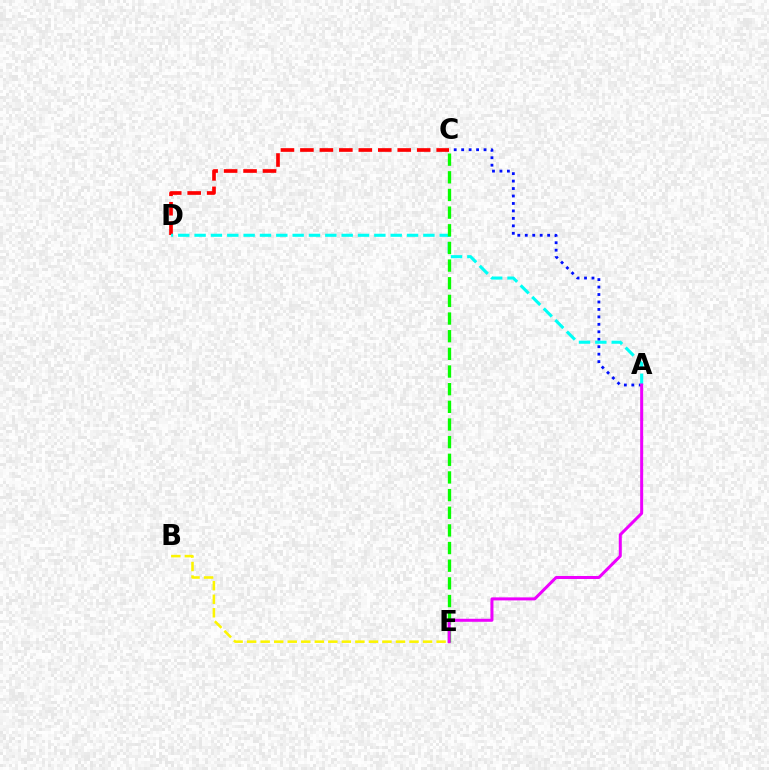{('A', 'C'): [{'color': '#0010ff', 'line_style': 'dotted', 'thickness': 2.03}], ('C', 'D'): [{'color': '#ff0000', 'line_style': 'dashed', 'thickness': 2.64}], ('A', 'D'): [{'color': '#00fff6', 'line_style': 'dashed', 'thickness': 2.22}], ('C', 'E'): [{'color': '#08ff00', 'line_style': 'dashed', 'thickness': 2.4}], ('B', 'E'): [{'color': '#fcf500', 'line_style': 'dashed', 'thickness': 1.84}], ('A', 'E'): [{'color': '#ee00ff', 'line_style': 'solid', 'thickness': 2.17}]}